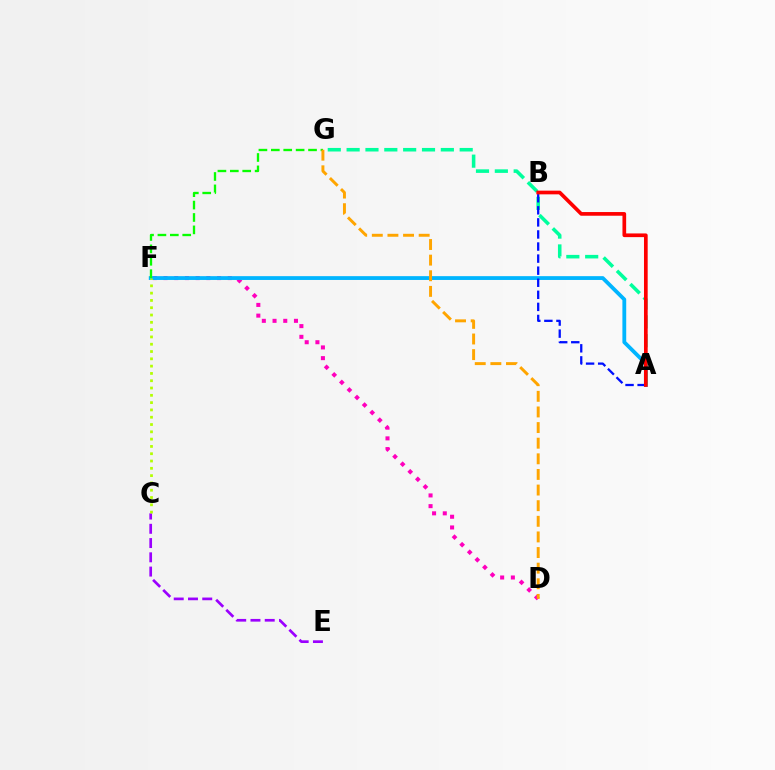{('C', 'E'): [{'color': '#9b00ff', 'line_style': 'dashed', 'thickness': 1.94}], ('D', 'F'): [{'color': '#ff00bd', 'line_style': 'dotted', 'thickness': 2.91}], ('A', 'F'): [{'color': '#00b5ff', 'line_style': 'solid', 'thickness': 2.74}], ('C', 'F'): [{'color': '#b3ff00', 'line_style': 'dotted', 'thickness': 1.98}], ('A', 'G'): [{'color': '#00ff9d', 'line_style': 'dashed', 'thickness': 2.56}], ('F', 'G'): [{'color': '#08ff00', 'line_style': 'dashed', 'thickness': 1.68}], ('A', 'B'): [{'color': '#0010ff', 'line_style': 'dashed', 'thickness': 1.64}, {'color': '#ff0000', 'line_style': 'solid', 'thickness': 2.65}], ('D', 'G'): [{'color': '#ffa500', 'line_style': 'dashed', 'thickness': 2.12}]}